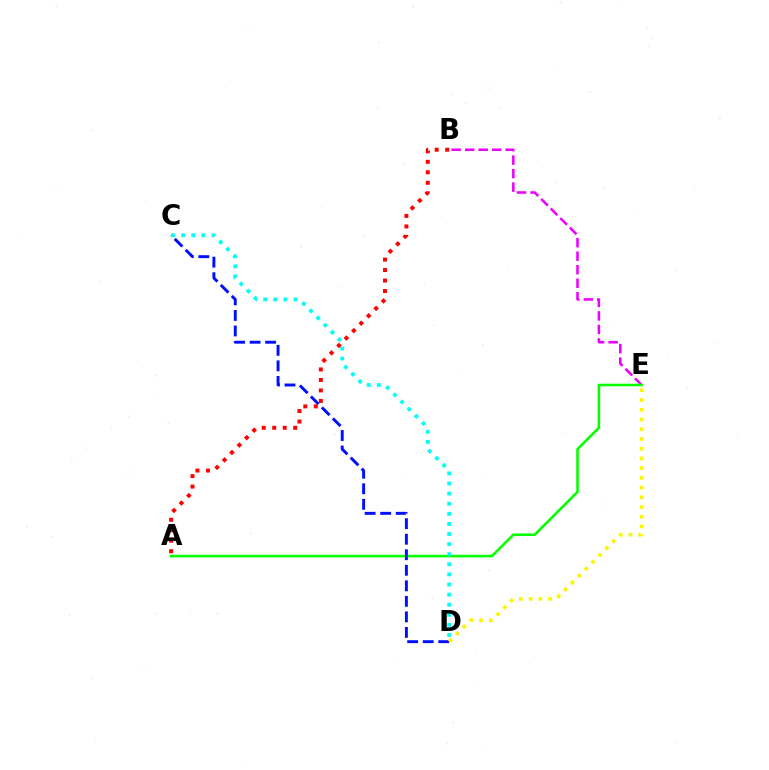{('B', 'E'): [{'color': '#ee00ff', 'line_style': 'dashed', 'thickness': 1.84}], ('A', 'E'): [{'color': '#08ff00', 'line_style': 'solid', 'thickness': 1.86}], ('C', 'D'): [{'color': '#0010ff', 'line_style': 'dashed', 'thickness': 2.11}, {'color': '#00fff6', 'line_style': 'dotted', 'thickness': 2.74}], ('A', 'B'): [{'color': '#ff0000', 'line_style': 'dotted', 'thickness': 2.85}], ('D', 'E'): [{'color': '#fcf500', 'line_style': 'dotted', 'thickness': 2.64}]}